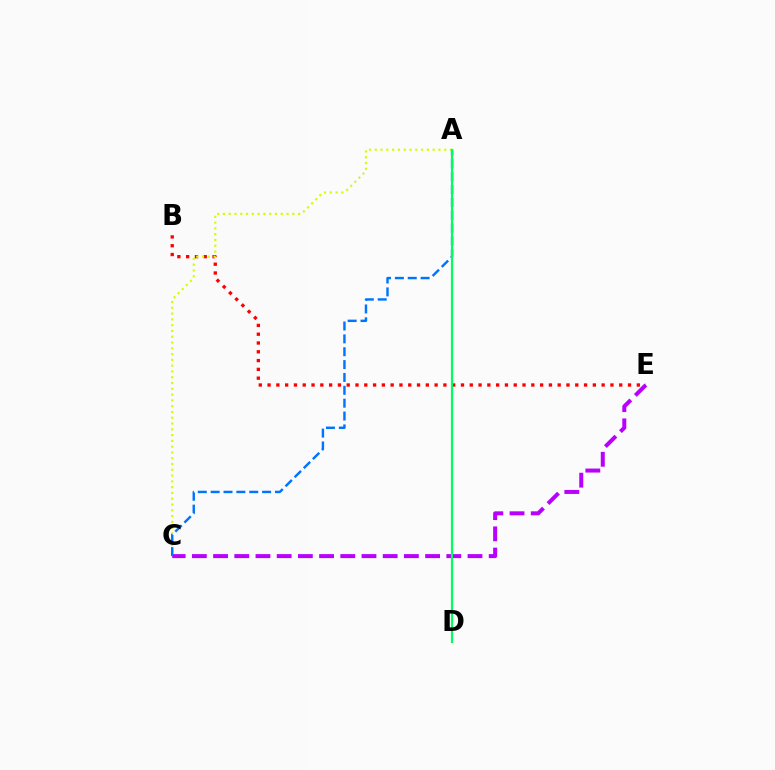{('B', 'E'): [{'color': '#ff0000', 'line_style': 'dotted', 'thickness': 2.39}], ('A', 'C'): [{'color': '#d1ff00', 'line_style': 'dotted', 'thickness': 1.57}, {'color': '#0074ff', 'line_style': 'dashed', 'thickness': 1.75}], ('C', 'E'): [{'color': '#b900ff', 'line_style': 'dashed', 'thickness': 2.88}], ('A', 'D'): [{'color': '#00ff5c', 'line_style': 'solid', 'thickness': 1.6}]}